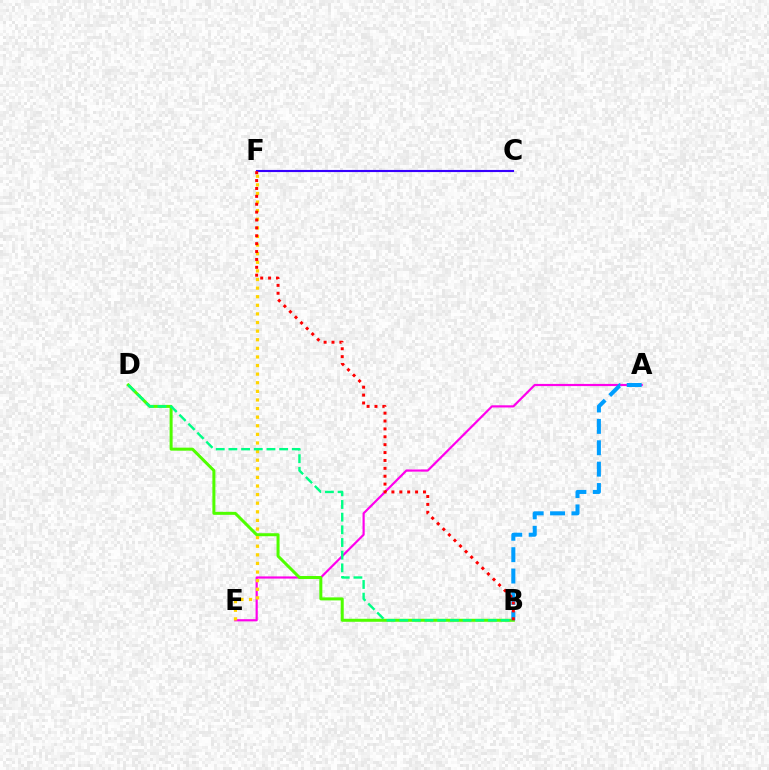{('A', 'E'): [{'color': '#ff00ed', 'line_style': 'solid', 'thickness': 1.57}], ('B', 'D'): [{'color': '#4fff00', 'line_style': 'solid', 'thickness': 2.16}, {'color': '#00ff86', 'line_style': 'dashed', 'thickness': 1.72}], ('E', 'F'): [{'color': '#ffd500', 'line_style': 'dotted', 'thickness': 2.34}], ('A', 'B'): [{'color': '#009eff', 'line_style': 'dashed', 'thickness': 2.91}], ('C', 'F'): [{'color': '#3700ff', 'line_style': 'solid', 'thickness': 1.53}], ('B', 'F'): [{'color': '#ff0000', 'line_style': 'dotted', 'thickness': 2.14}]}